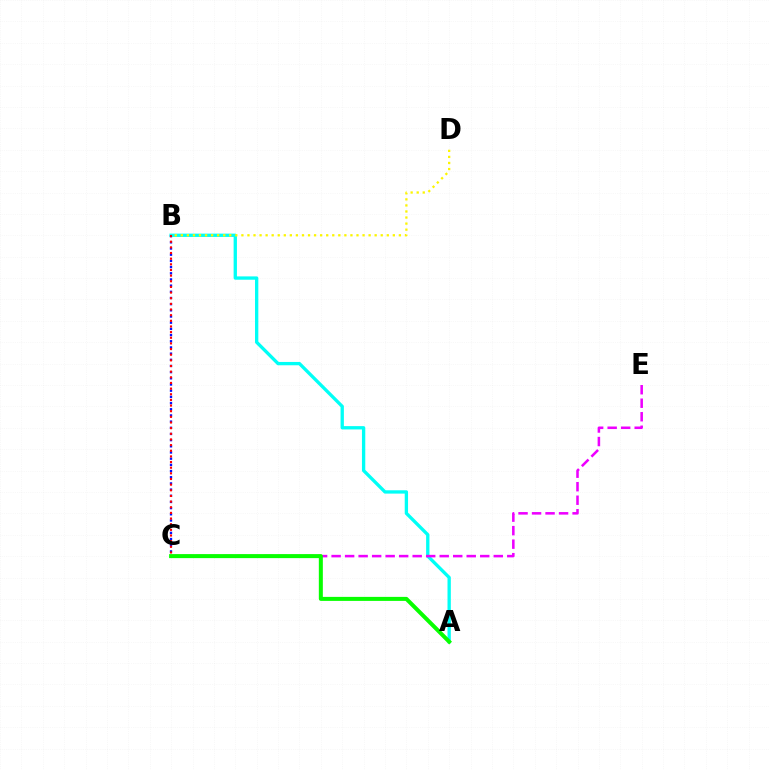{('B', 'C'): [{'color': '#0010ff', 'line_style': 'dotted', 'thickness': 1.68}, {'color': '#ff0000', 'line_style': 'dotted', 'thickness': 1.53}], ('A', 'B'): [{'color': '#00fff6', 'line_style': 'solid', 'thickness': 2.39}], ('B', 'D'): [{'color': '#fcf500', 'line_style': 'dotted', 'thickness': 1.65}], ('C', 'E'): [{'color': '#ee00ff', 'line_style': 'dashed', 'thickness': 1.84}], ('A', 'C'): [{'color': '#08ff00', 'line_style': 'solid', 'thickness': 2.89}]}